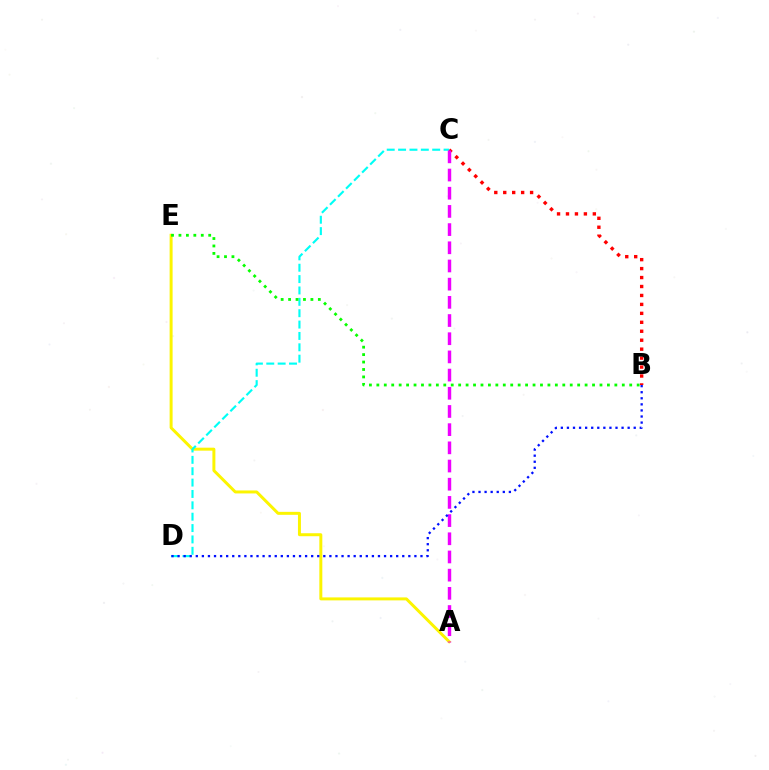{('B', 'C'): [{'color': '#ff0000', 'line_style': 'dotted', 'thickness': 2.43}], ('A', 'E'): [{'color': '#fcf500', 'line_style': 'solid', 'thickness': 2.14}], ('C', 'D'): [{'color': '#00fff6', 'line_style': 'dashed', 'thickness': 1.54}], ('B', 'E'): [{'color': '#08ff00', 'line_style': 'dotted', 'thickness': 2.02}], ('A', 'C'): [{'color': '#ee00ff', 'line_style': 'dashed', 'thickness': 2.47}], ('B', 'D'): [{'color': '#0010ff', 'line_style': 'dotted', 'thickness': 1.65}]}